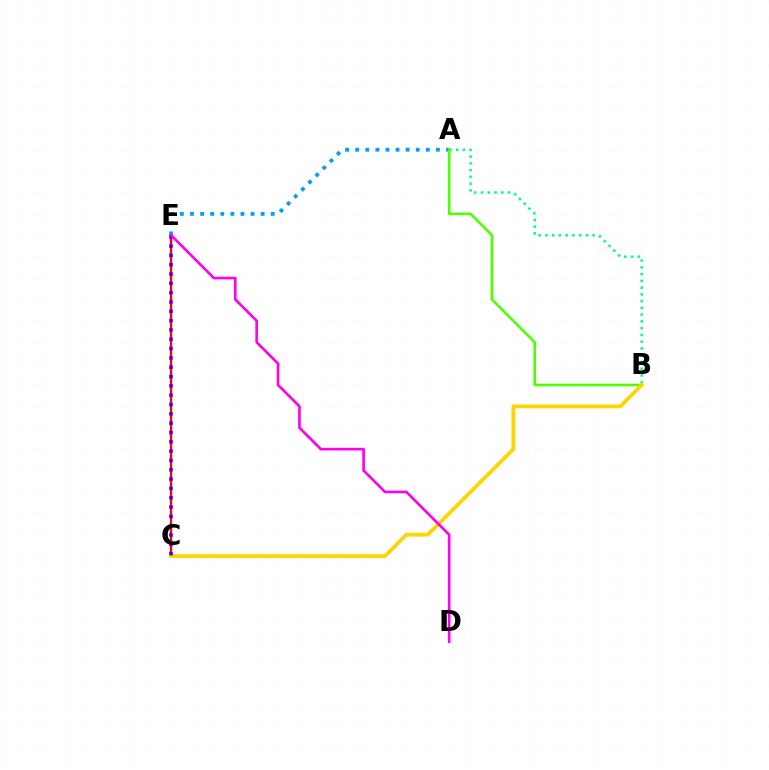{('C', 'E'): [{'color': '#ff0000', 'line_style': 'solid', 'thickness': 1.72}, {'color': '#3700ff', 'line_style': 'dotted', 'thickness': 2.53}], ('A', 'E'): [{'color': '#009eff', 'line_style': 'dotted', 'thickness': 2.74}], ('A', 'B'): [{'color': '#00ff86', 'line_style': 'dotted', 'thickness': 1.84}, {'color': '#4fff00', 'line_style': 'solid', 'thickness': 1.89}], ('B', 'C'): [{'color': '#ffd500', 'line_style': 'solid', 'thickness': 2.71}], ('D', 'E'): [{'color': '#ff00ed', 'line_style': 'solid', 'thickness': 1.91}]}